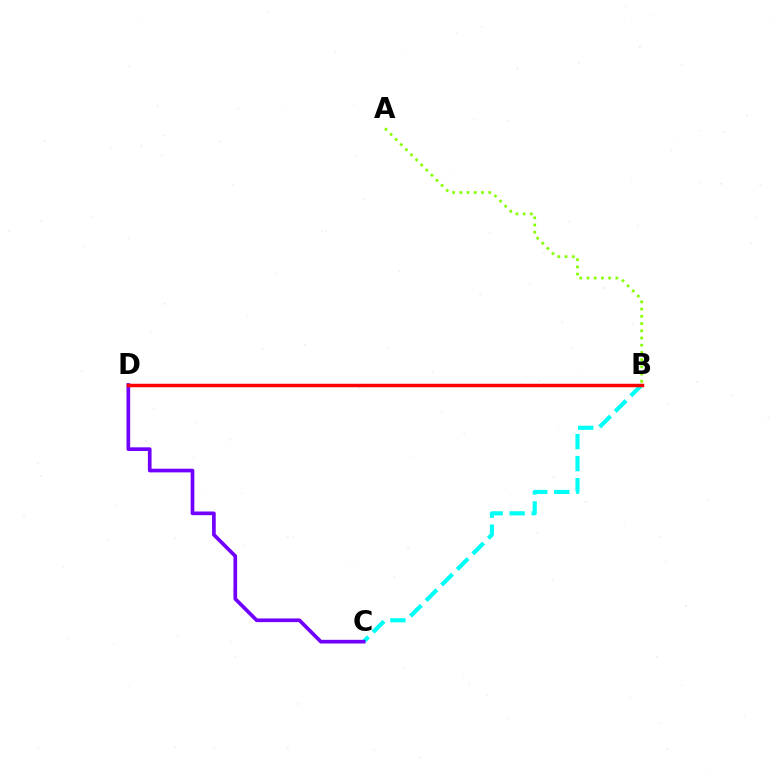{('B', 'C'): [{'color': '#00fff6', 'line_style': 'dashed', 'thickness': 2.99}], ('C', 'D'): [{'color': '#7200ff', 'line_style': 'solid', 'thickness': 2.65}], ('B', 'D'): [{'color': '#ff0000', 'line_style': 'solid', 'thickness': 2.52}], ('A', 'B'): [{'color': '#84ff00', 'line_style': 'dotted', 'thickness': 1.96}]}